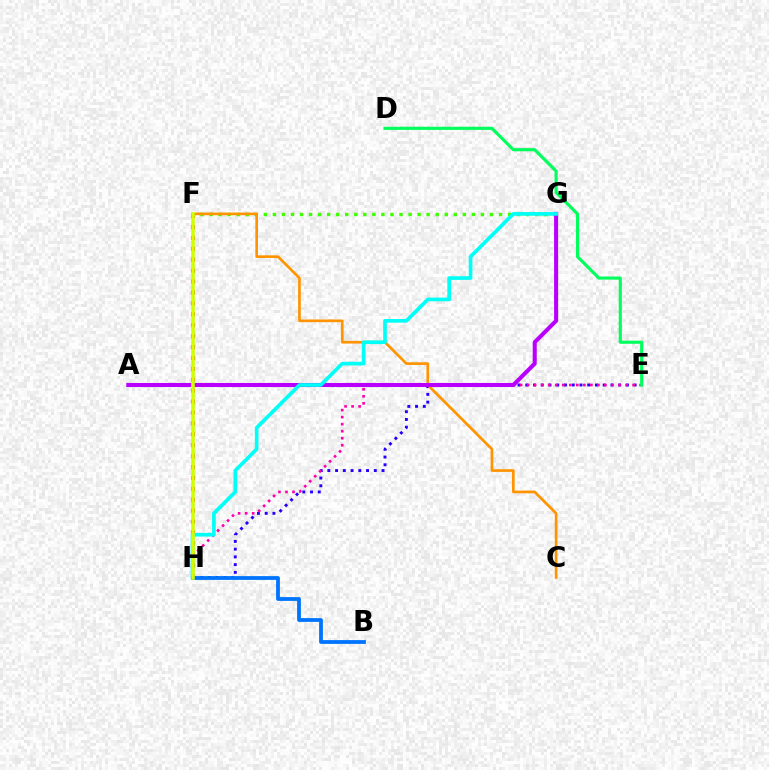{('E', 'H'): [{'color': '#2500ff', 'line_style': 'dotted', 'thickness': 2.1}, {'color': '#ff00ac', 'line_style': 'dotted', 'thickness': 1.91}], ('F', 'H'): [{'color': '#ff0000', 'line_style': 'dotted', 'thickness': 2.97}, {'color': '#d1ff00', 'line_style': 'solid', 'thickness': 2.57}], ('D', 'E'): [{'color': '#00ff5c', 'line_style': 'solid', 'thickness': 2.25}], ('F', 'G'): [{'color': '#3dff00', 'line_style': 'dotted', 'thickness': 2.46}], ('C', 'F'): [{'color': '#ff9400', 'line_style': 'solid', 'thickness': 1.92}], ('A', 'G'): [{'color': '#b900ff', 'line_style': 'solid', 'thickness': 2.92}], ('G', 'H'): [{'color': '#00fff6', 'line_style': 'solid', 'thickness': 2.64}], ('B', 'H'): [{'color': '#0074ff', 'line_style': 'solid', 'thickness': 2.72}]}